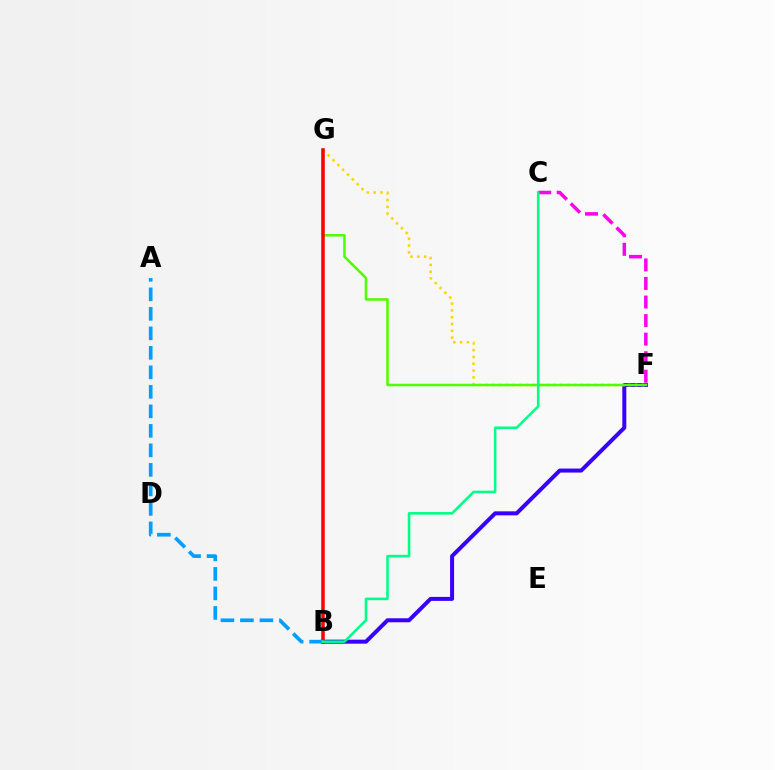{('B', 'F'): [{'color': '#3700ff', 'line_style': 'solid', 'thickness': 2.88}], ('F', 'G'): [{'color': '#ffd500', 'line_style': 'dotted', 'thickness': 1.85}, {'color': '#4fff00', 'line_style': 'solid', 'thickness': 1.82}], ('C', 'F'): [{'color': '#ff00ed', 'line_style': 'dashed', 'thickness': 2.52}], ('B', 'G'): [{'color': '#ff0000', 'line_style': 'solid', 'thickness': 2.52}], ('A', 'B'): [{'color': '#009eff', 'line_style': 'dashed', 'thickness': 2.65}], ('B', 'C'): [{'color': '#00ff86', 'line_style': 'solid', 'thickness': 1.85}]}